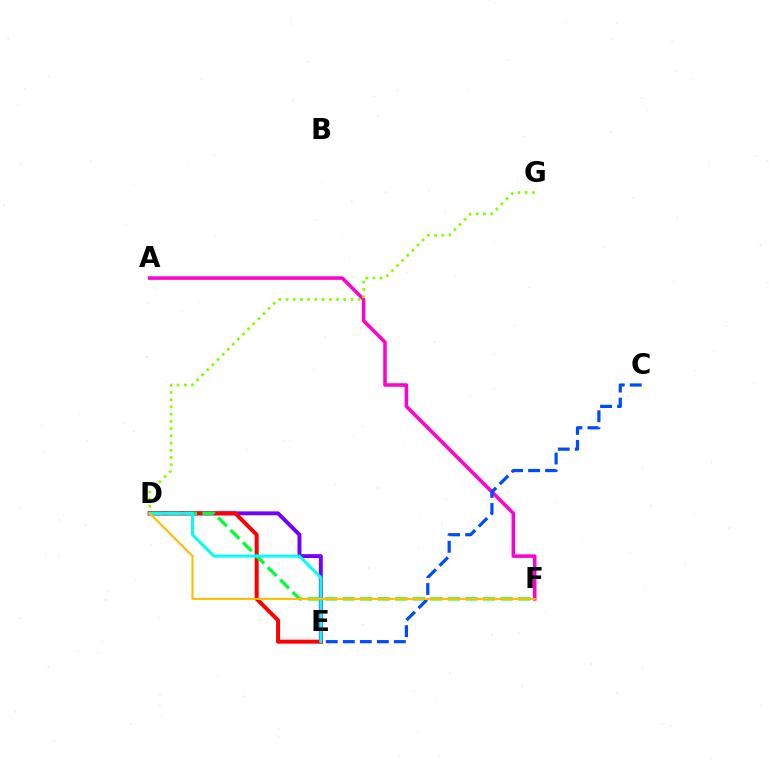{('A', 'F'): [{'color': '#ff00cf', 'line_style': 'solid', 'thickness': 2.54}], ('D', 'E'): [{'color': '#7200ff', 'line_style': 'solid', 'thickness': 2.81}, {'color': '#ff0000', 'line_style': 'solid', 'thickness': 2.87}, {'color': '#00fff6', 'line_style': 'solid', 'thickness': 2.13}], ('D', 'G'): [{'color': '#84ff00', 'line_style': 'dotted', 'thickness': 1.96}], ('D', 'F'): [{'color': '#00ff39', 'line_style': 'dashed', 'thickness': 2.39}, {'color': '#ffbd00', 'line_style': 'solid', 'thickness': 1.51}], ('C', 'E'): [{'color': '#004bff', 'line_style': 'dashed', 'thickness': 2.31}]}